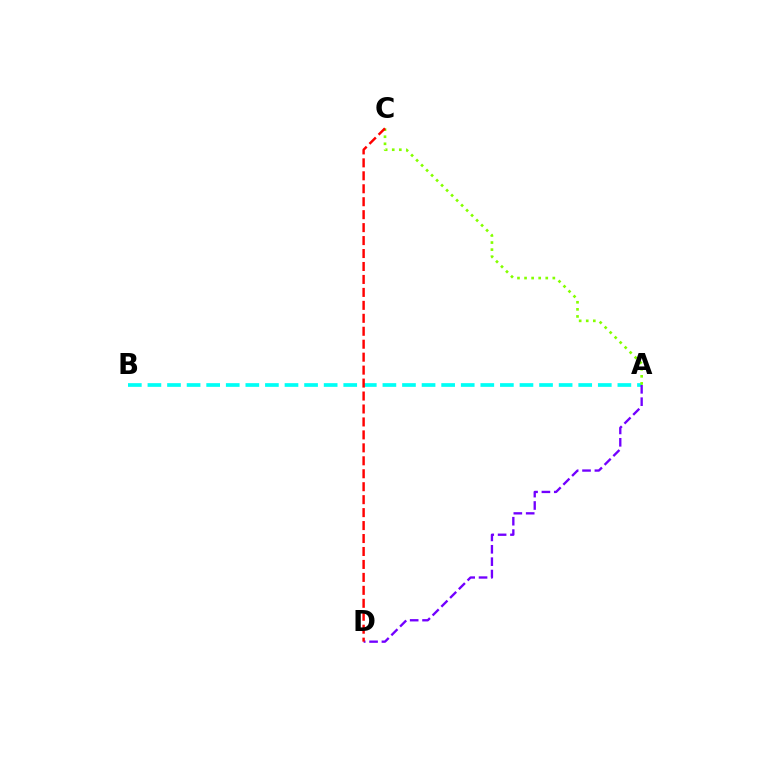{('A', 'B'): [{'color': '#00fff6', 'line_style': 'dashed', 'thickness': 2.66}], ('A', 'D'): [{'color': '#7200ff', 'line_style': 'dashed', 'thickness': 1.68}], ('A', 'C'): [{'color': '#84ff00', 'line_style': 'dotted', 'thickness': 1.92}], ('C', 'D'): [{'color': '#ff0000', 'line_style': 'dashed', 'thickness': 1.76}]}